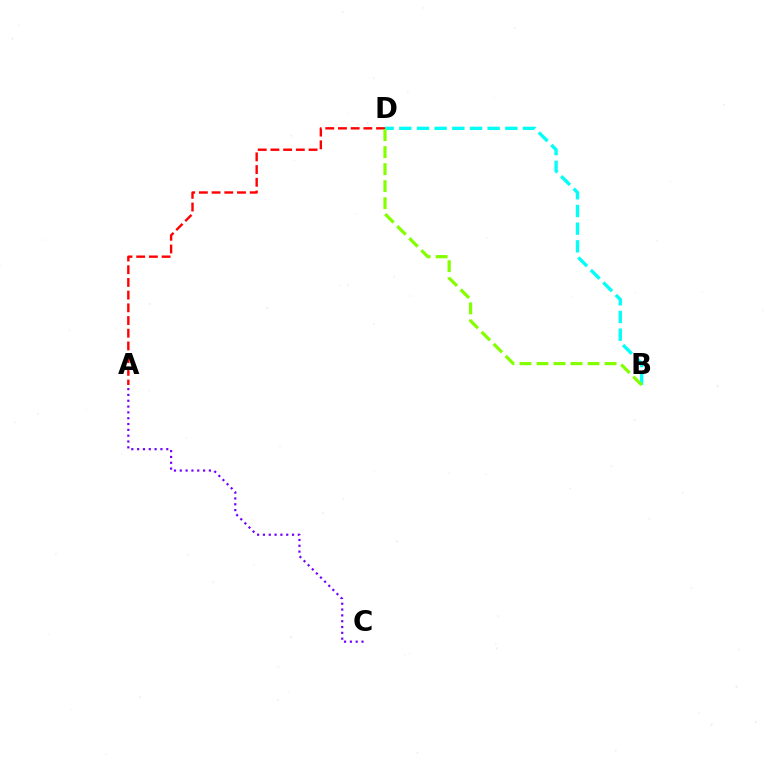{('A', 'D'): [{'color': '#ff0000', 'line_style': 'dashed', 'thickness': 1.73}], ('B', 'D'): [{'color': '#00fff6', 'line_style': 'dashed', 'thickness': 2.4}, {'color': '#84ff00', 'line_style': 'dashed', 'thickness': 2.31}], ('A', 'C'): [{'color': '#7200ff', 'line_style': 'dotted', 'thickness': 1.58}]}